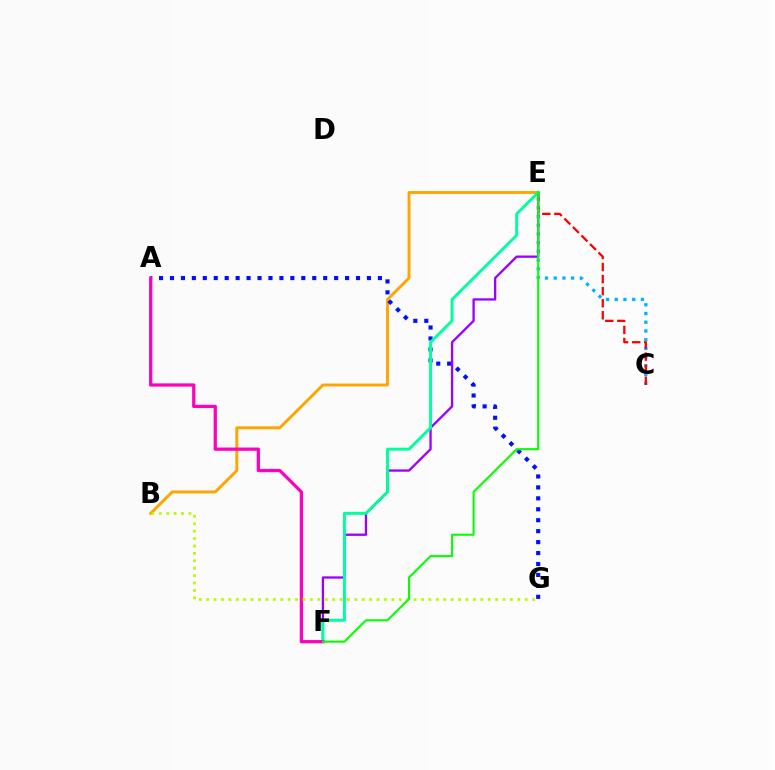{('C', 'E'): [{'color': '#00b5ff', 'line_style': 'dotted', 'thickness': 2.37}, {'color': '#ff0000', 'line_style': 'dashed', 'thickness': 1.64}], ('B', 'E'): [{'color': '#ffa500', 'line_style': 'solid', 'thickness': 2.1}], ('A', 'G'): [{'color': '#0010ff', 'line_style': 'dotted', 'thickness': 2.97}], ('E', 'F'): [{'color': '#9b00ff', 'line_style': 'solid', 'thickness': 1.66}, {'color': '#00ff9d', 'line_style': 'solid', 'thickness': 2.11}, {'color': '#08ff00', 'line_style': 'solid', 'thickness': 1.51}], ('A', 'F'): [{'color': '#ff00bd', 'line_style': 'solid', 'thickness': 2.35}], ('B', 'G'): [{'color': '#b3ff00', 'line_style': 'dotted', 'thickness': 2.01}]}